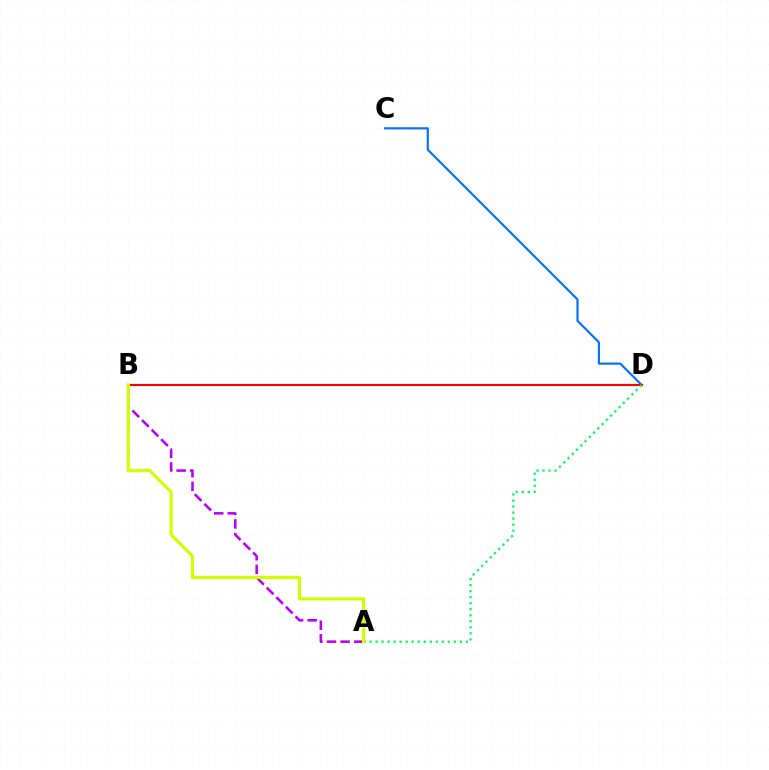{('A', 'B'): [{'color': '#b900ff', 'line_style': 'dashed', 'thickness': 1.84}, {'color': '#d1ff00', 'line_style': 'solid', 'thickness': 2.28}], ('C', 'D'): [{'color': '#0074ff', 'line_style': 'solid', 'thickness': 1.56}], ('B', 'D'): [{'color': '#ff0000', 'line_style': 'solid', 'thickness': 1.54}], ('A', 'D'): [{'color': '#00ff5c', 'line_style': 'dotted', 'thickness': 1.64}]}